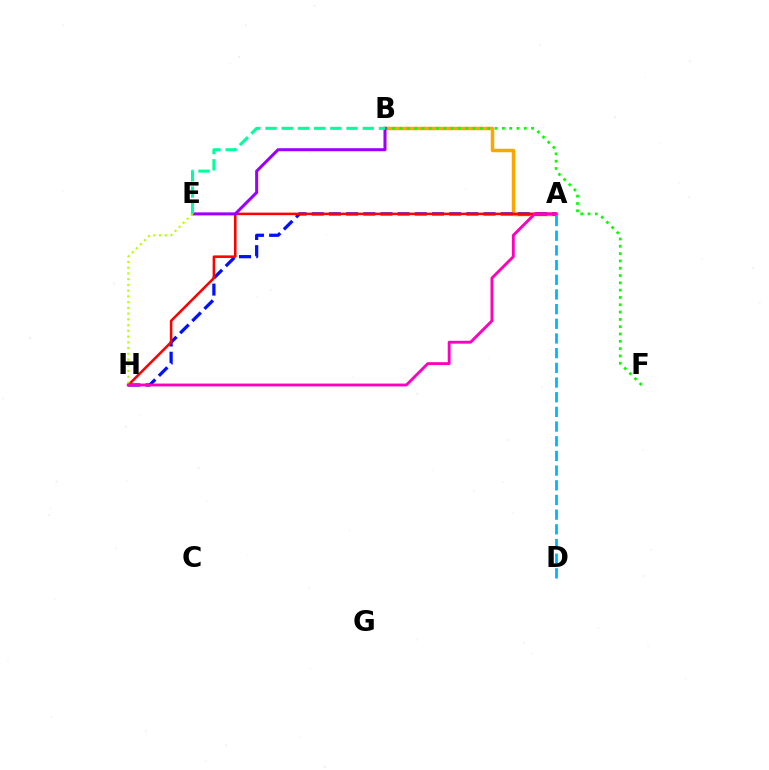{('A', 'B'): [{'color': '#ffa500', 'line_style': 'solid', 'thickness': 2.51}], ('A', 'H'): [{'color': '#0010ff', 'line_style': 'dashed', 'thickness': 2.33}, {'color': '#ff0000', 'line_style': 'solid', 'thickness': 1.84}, {'color': '#ff00bd', 'line_style': 'solid', 'thickness': 2.07}], ('A', 'D'): [{'color': '#00b5ff', 'line_style': 'dashed', 'thickness': 1.99}], ('B', 'F'): [{'color': '#08ff00', 'line_style': 'dotted', 'thickness': 1.99}], ('B', 'E'): [{'color': '#9b00ff', 'line_style': 'solid', 'thickness': 2.19}, {'color': '#00ff9d', 'line_style': 'dashed', 'thickness': 2.2}], ('E', 'H'): [{'color': '#b3ff00', 'line_style': 'dotted', 'thickness': 1.56}]}